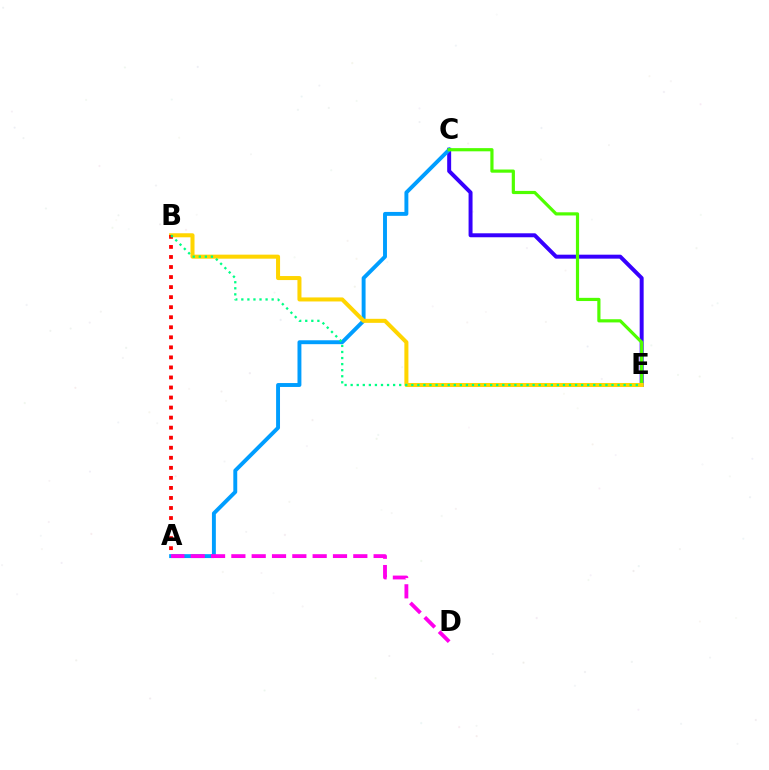{('C', 'E'): [{'color': '#3700ff', 'line_style': 'solid', 'thickness': 2.86}, {'color': '#4fff00', 'line_style': 'solid', 'thickness': 2.29}], ('A', 'C'): [{'color': '#009eff', 'line_style': 'solid', 'thickness': 2.81}], ('B', 'E'): [{'color': '#ffd500', 'line_style': 'solid', 'thickness': 2.9}, {'color': '#00ff86', 'line_style': 'dotted', 'thickness': 1.65}], ('A', 'B'): [{'color': '#ff0000', 'line_style': 'dotted', 'thickness': 2.73}], ('A', 'D'): [{'color': '#ff00ed', 'line_style': 'dashed', 'thickness': 2.76}]}